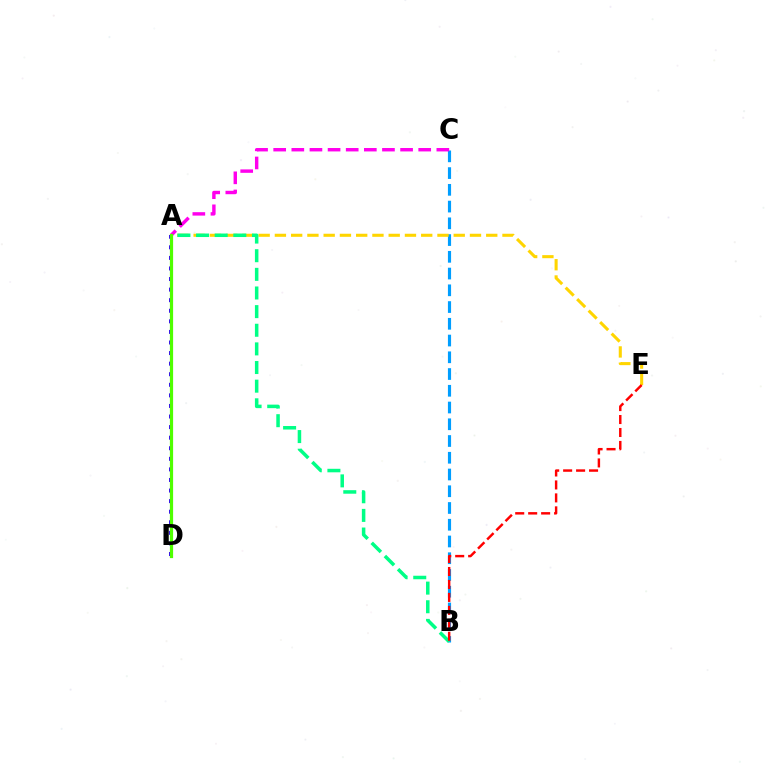{('B', 'C'): [{'color': '#009eff', 'line_style': 'dashed', 'thickness': 2.27}], ('A', 'E'): [{'color': '#ffd500', 'line_style': 'dashed', 'thickness': 2.21}], ('A', 'B'): [{'color': '#00ff86', 'line_style': 'dashed', 'thickness': 2.53}], ('A', 'D'): [{'color': '#3700ff', 'line_style': 'dotted', 'thickness': 2.87}, {'color': '#4fff00', 'line_style': 'solid', 'thickness': 2.32}], ('A', 'C'): [{'color': '#ff00ed', 'line_style': 'dashed', 'thickness': 2.46}], ('B', 'E'): [{'color': '#ff0000', 'line_style': 'dashed', 'thickness': 1.76}]}